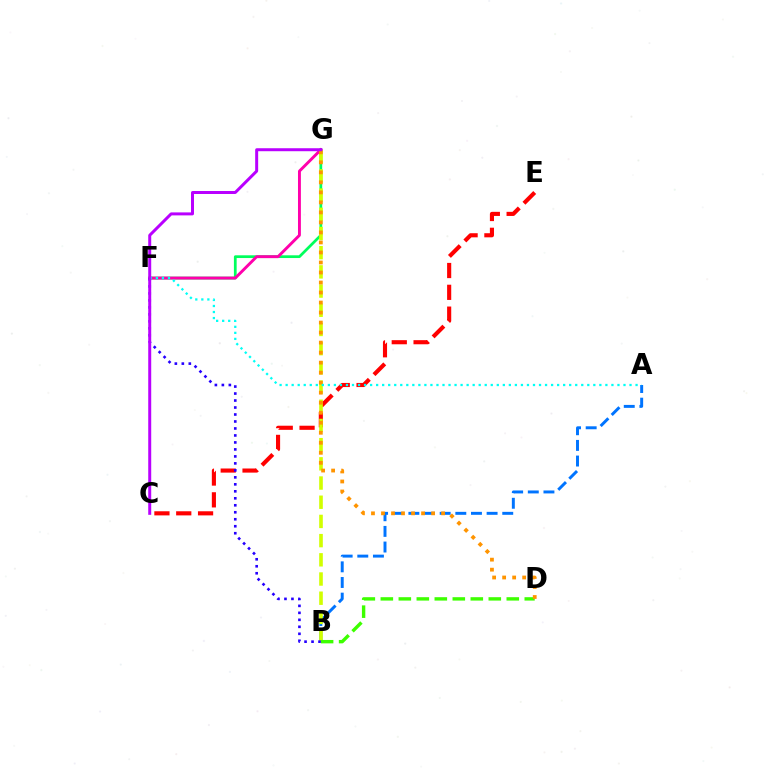{('F', 'G'): [{'color': '#00ff5c', 'line_style': 'solid', 'thickness': 1.97}, {'color': '#ff00ac', 'line_style': 'solid', 'thickness': 2.09}], ('C', 'E'): [{'color': '#ff0000', 'line_style': 'dashed', 'thickness': 2.96}], ('A', 'B'): [{'color': '#0074ff', 'line_style': 'dashed', 'thickness': 2.13}], ('B', 'G'): [{'color': '#d1ff00', 'line_style': 'dashed', 'thickness': 2.61}], ('B', 'D'): [{'color': '#3dff00', 'line_style': 'dashed', 'thickness': 2.44}], ('D', 'G'): [{'color': '#ff9400', 'line_style': 'dotted', 'thickness': 2.72}], ('A', 'F'): [{'color': '#00fff6', 'line_style': 'dotted', 'thickness': 1.64}], ('B', 'F'): [{'color': '#2500ff', 'line_style': 'dotted', 'thickness': 1.9}], ('C', 'G'): [{'color': '#b900ff', 'line_style': 'solid', 'thickness': 2.15}]}